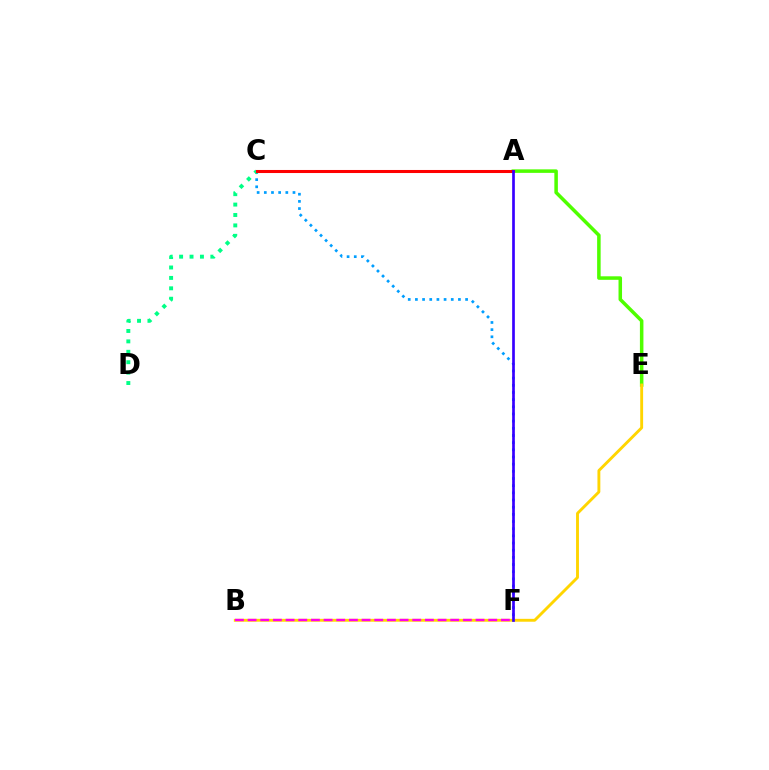{('C', 'F'): [{'color': '#009eff', 'line_style': 'dotted', 'thickness': 1.95}], ('A', 'E'): [{'color': '#4fff00', 'line_style': 'solid', 'thickness': 2.53}], ('C', 'D'): [{'color': '#00ff86', 'line_style': 'dotted', 'thickness': 2.83}], ('B', 'E'): [{'color': '#ffd500', 'line_style': 'solid', 'thickness': 2.08}], ('A', 'C'): [{'color': '#ff0000', 'line_style': 'solid', 'thickness': 2.2}], ('B', 'F'): [{'color': '#ff00ed', 'line_style': 'dashed', 'thickness': 1.72}], ('A', 'F'): [{'color': '#3700ff', 'line_style': 'solid', 'thickness': 1.94}]}